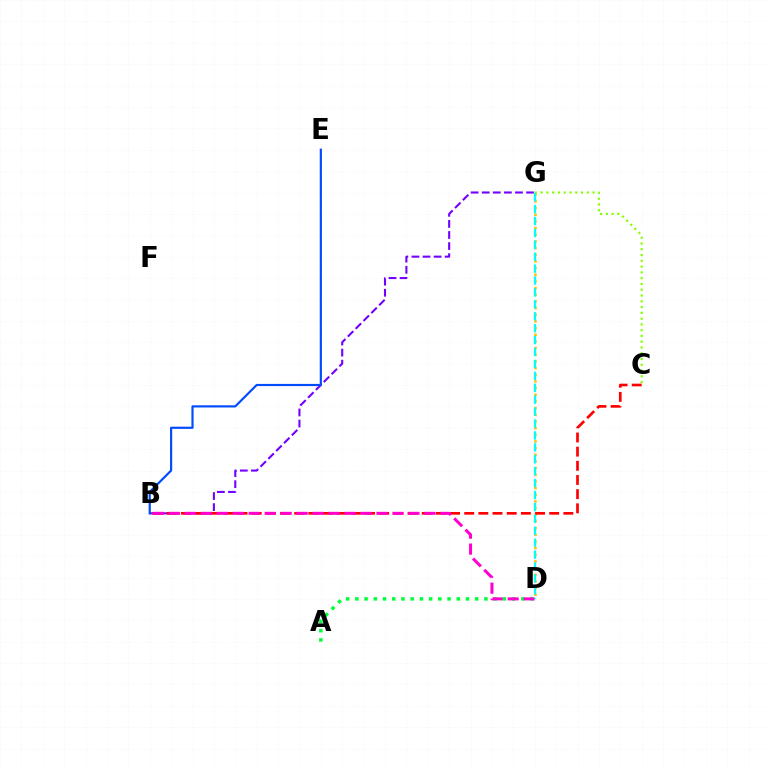{('C', 'G'): [{'color': '#84ff00', 'line_style': 'dotted', 'thickness': 1.57}], ('D', 'G'): [{'color': '#ffbd00', 'line_style': 'dotted', 'thickness': 1.81}, {'color': '#00fff6', 'line_style': 'dashed', 'thickness': 1.62}], ('A', 'D'): [{'color': '#00ff39', 'line_style': 'dotted', 'thickness': 2.5}], ('B', 'G'): [{'color': '#7200ff', 'line_style': 'dashed', 'thickness': 1.51}], ('B', 'C'): [{'color': '#ff0000', 'line_style': 'dashed', 'thickness': 1.92}], ('B', 'D'): [{'color': '#ff00cf', 'line_style': 'dashed', 'thickness': 2.17}], ('B', 'E'): [{'color': '#004bff', 'line_style': 'solid', 'thickness': 1.56}]}